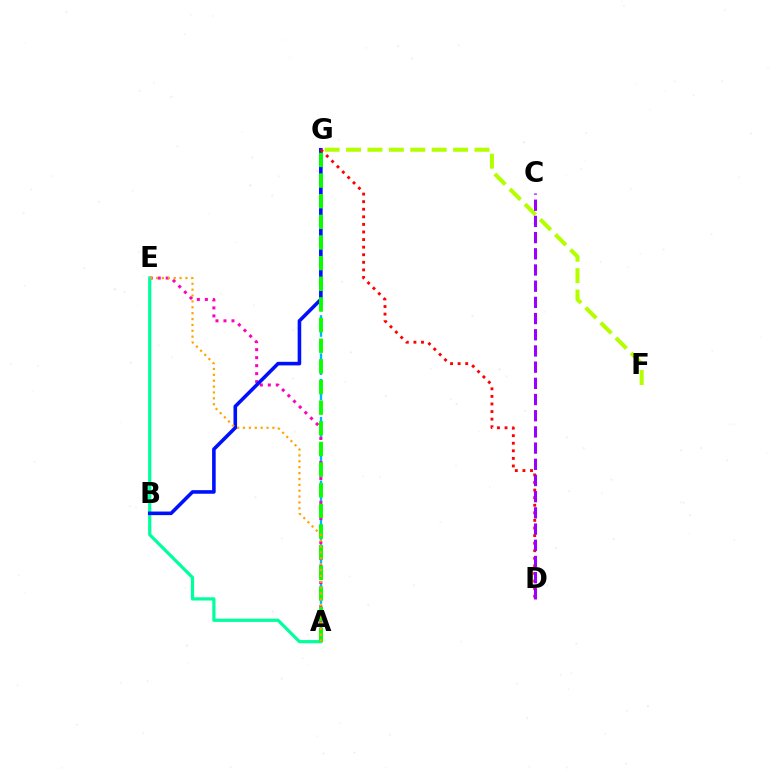{('F', 'G'): [{'color': '#b3ff00', 'line_style': 'dashed', 'thickness': 2.91}], ('A', 'G'): [{'color': '#00b5ff', 'line_style': 'dashed', 'thickness': 1.73}, {'color': '#08ff00', 'line_style': 'dashed', 'thickness': 2.8}], ('A', 'E'): [{'color': '#ff00bd', 'line_style': 'dotted', 'thickness': 2.17}, {'color': '#00ff9d', 'line_style': 'solid', 'thickness': 2.32}, {'color': '#ffa500', 'line_style': 'dotted', 'thickness': 1.6}], ('B', 'G'): [{'color': '#0010ff', 'line_style': 'solid', 'thickness': 2.58}], ('D', 'G'): [{'color': '#ff0000', 'line_style': 'dotted', 'thickness': 2.06}], ('C', 'D'): [{'color': '#9b00ff', 'line_style': 'dashed', 'thickness': 2.2}]}